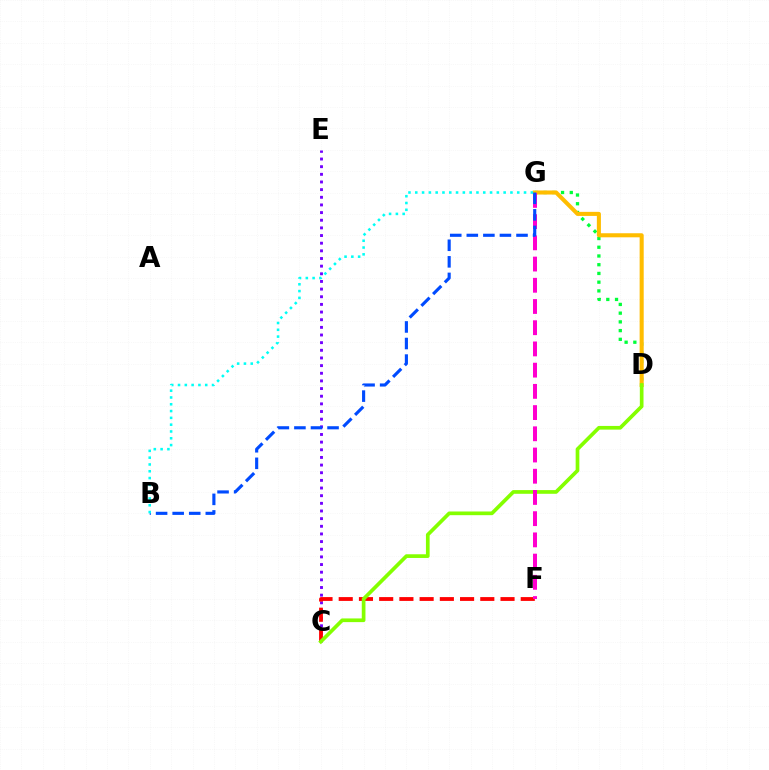{('C', 'E'): [{'color': '#7200ff', 'line_style': 'dotted', 'thickness': 2.08}], ('C', 'F'): [{'color': '#ff0000', 'line_style': 'dashed', 'thickness': 2.75}], ('D', 'G'): [{'color': '#00ff39', 'line_style': 'dotted', 'thickness': 2.37}, {'color': '#ffbd00', 'line_style': 'solid', 'thickness': 2.93}], ('C', 'D'): [{'color': '#84ff00', 'line_style': 'solid', 'thickness': 2.66}], ('F', 'G'): [{'color': '#ff00cf', 'line_style': 'dashed', 'thickness': 2.88}], ('B', 'G'): [{'color': '#004bff', 'line_style': 'dashed', 'thickness': 2.25}, {'color': '#00fff6', 'line_style': 'dotted', 'thickness': 1.85}]}